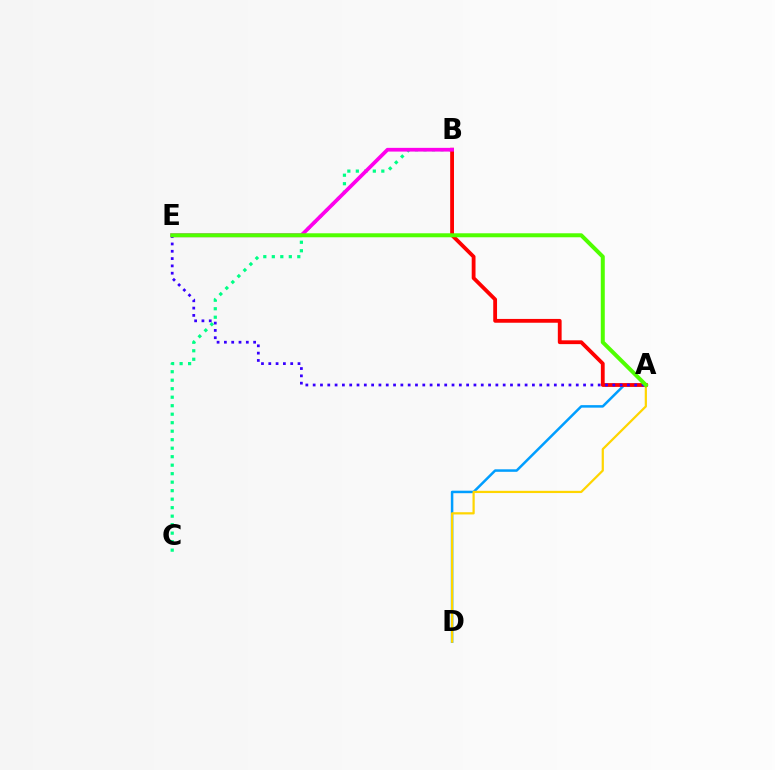{('A', 'D'): [{'color': '#009eff', 'line_style': 'solid', 'thickness': 1.81}, {'color': '#ffd500', 'line_style': 'solid', 'thickness': 1.6}], ('B', 'C'): [{'color': '#00ff86', 'line_style': 'dotted', 'thickness': 2.31}], ('A', 'B'): [{'color': '#ff0000', 'line_style': 'solid', 'thickness': 2.74}], ('A', 'E'): [{'color': '#3700ff', 'line_style': 'dotted', 'thickness': 1.99}, {'color': '#4fff00', 'line_style': 'solid', 'thickness': 2.88}], ('B', 'E'): [{'color': '#ff00ed', 'line_style': 'solid', 'thickness': 2.68}]}